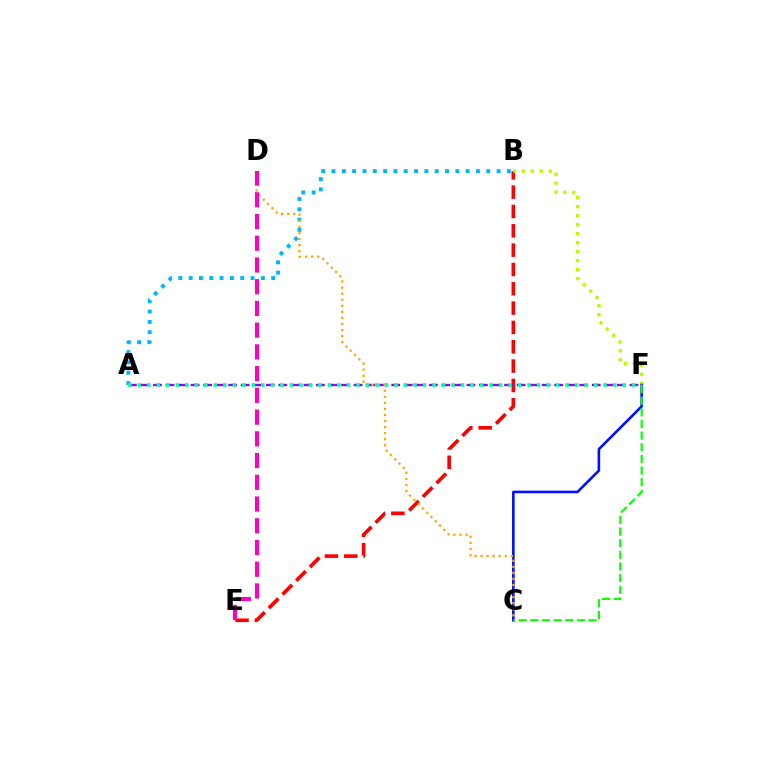{('B', 'E'): [{'color': '#ff0000', 'line_style': 'dashed', 'thickness': 2.63}], ('B', 'F'): [{'color': '#b3ff00', 'line_style': 'dotted', 'thickness': 2.44}], ('A', 'F'): [{'color': '#9b00ff', 'line_style': 'dashed', 'thickness': 1.7}, {'color': '#00ff9d', 'line_style': 'dotted', 'thickness': 2.58}], ('C', 'F'): [{'color': '#0010ff', 'line_style': 'solid', 'thickness': 1.88}, {'color': '#08ff00', 'line_style': 'dashed', 'thickness': 1.58}], ('A', 'B'): [{'color': '#00b5ff', 'line_style': 'dotted', 'thickness': 2.8}], ('C', 'D'): [{'color': '#ffa500', 'line_style': 'dotted', 'thickness': 1.65}], ('D', 'E'): [{'color': '#ff00bd', 'line_style': 'dashed', 'thickness': 2.95}]}